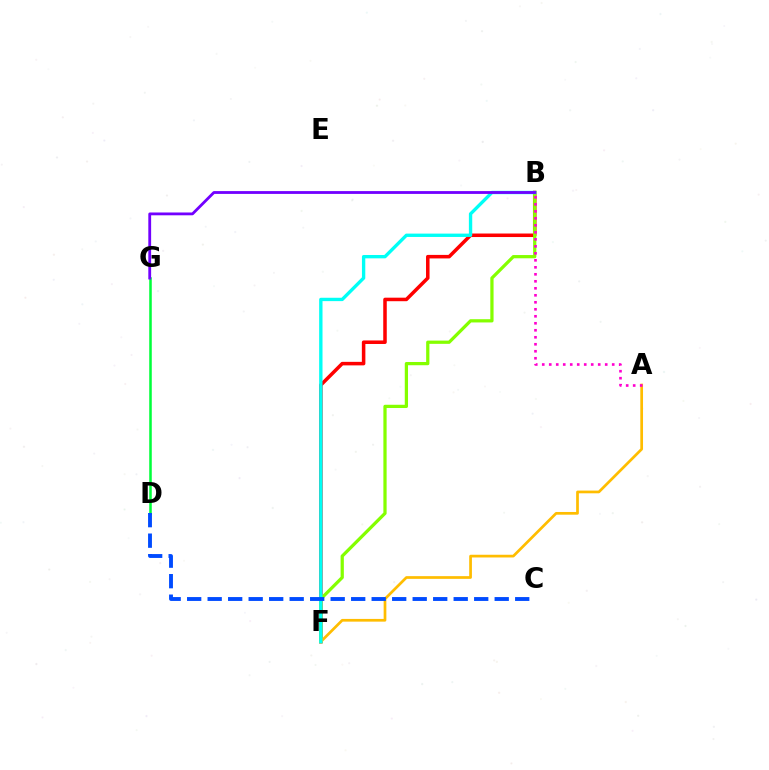{('B', 'F'): [{'color': '#ff0000', 'line_style': 'solid', 'thickness': 2.54}, {'color': '#84ff00', 'line_style': 'solid', 'thickness': 2.33}, {'color': '#00fff6', 'line_style': 'solid', 'thickness': 2.41}], ('A', 'F'): [{'color': '#ffbd00', 'line_style': 'solid', 'thickness': 1.95}], ('A', 'B'): [{'color': '#ff00cf', 'line_style': 'dotted', 'thickness': 1.9}], ('D', 'G'): [{'color': '#00ff39', 'line_style': 'solid', 'thickness': 1.83}], ('C', 'D'): [{'color': '#004bff', 'line_style': 'dashed', 'thickness': 2.79}], ('B', 'G'): [{'color': '#7200ff', 'line_style': 'solid', 'thickness': 2.02}]}